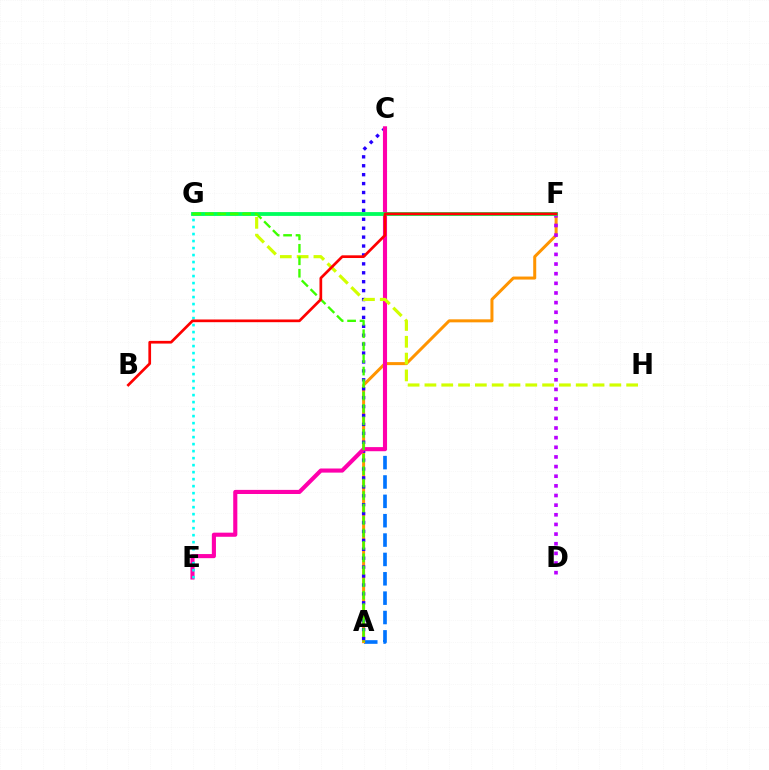{('A', 'C'): [{'color': '#0074ff', 'line_style': 'dashed', 'thickness': 2.63}, {'color': '#2500ff', 'line_style': 'dotted', 'thickness': 2.42}], ('A', 'F'): [{'color': '#ff9400', 'line_style': 'solid', 'thickness': 2.17}], ('D', 'F'): [{'color': '#b900ff', 'line_style': 'dotted', 'thickness': 2.62}], ('C', 'E'): [{'color': '#ff00ac', 'line_style': 'solid', 'thickness': 2.96}], ('E', 'G'): [{'color': '#00fff6', 'line_style': 'dotted', 'thickness': 1.9}], ('G', 'H'): [{'color': '#d1ff00', 'line_style': 'dashed', 'thickness': 2.28}], ('F', 'G'): [{'color': '#00ff5c', 'line_style': 'solid', 'thickness': 2.75}], ('A', 'G'): [{'color': '#3dff00', 'line_style': 'dashed', 'thickness': 1.69}], ('B', 'F'): [{'color': '#ff0000', 'line_style': 'solid', 'thickness': 1.95}]}